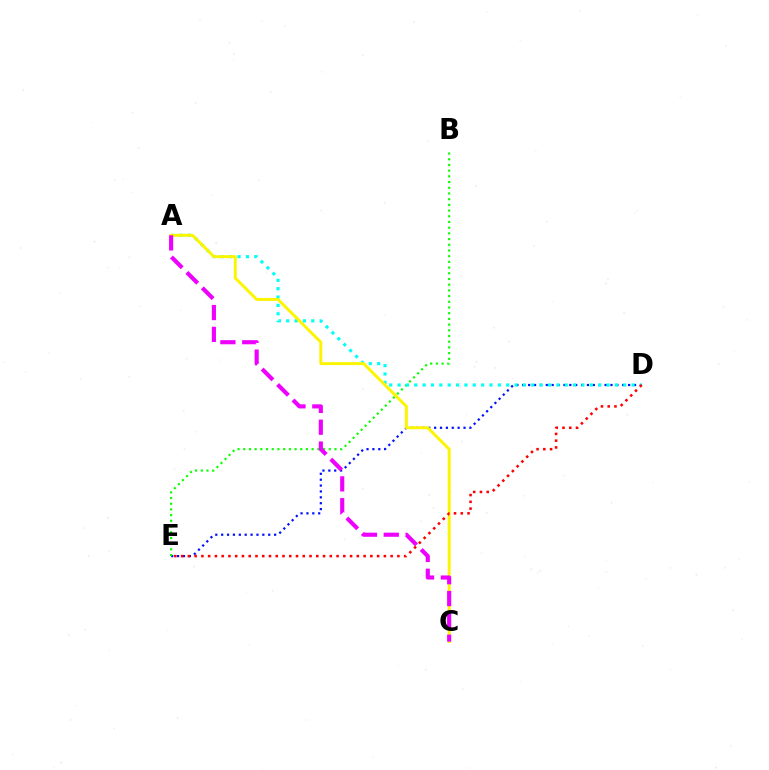{('D', 'E'): [{'color': '#0010ff', 'line_style': 'dotted', 'thickness': 1.6}, {'color': '#ff0000', 'line_style': 'dotted', 'thickness': 1.84}], ('B', 'E'): [{'color': '#08ff00', 'line_style': 'dotted', 'thickness': 1.55}], ('A', 'D'): [{'color': '#00fff6', 'line_style': 'dotted', 'thickness': 2.27}], ('A', 'C'): [{'color': '#fcf500', 'line_style': 'solid', 'thickness': 2.13}, {'color': '#ee00ff', 'line_style': 'dashed', 'thickness': 2.97}]}